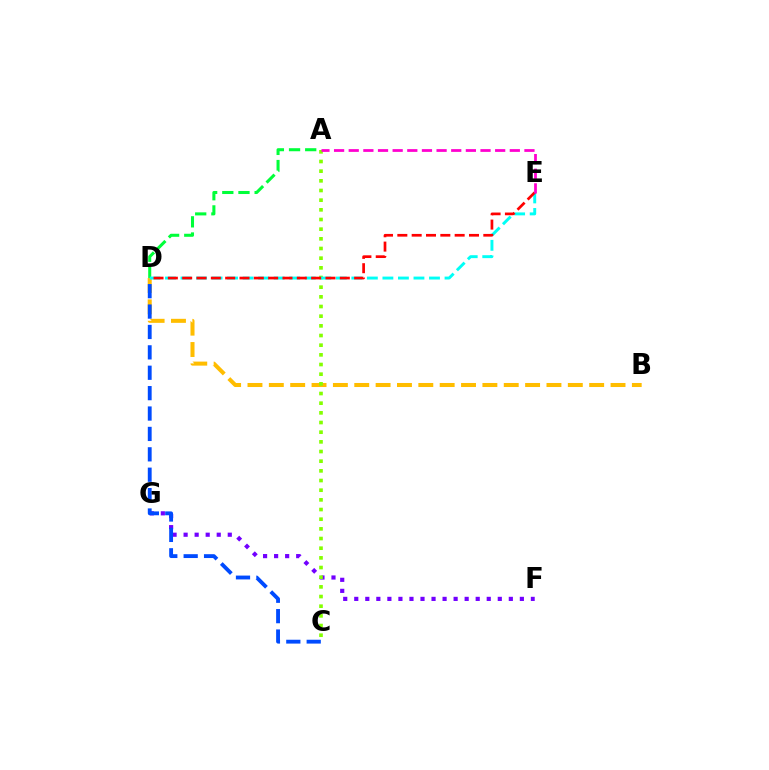{('B', 'D'): [{'color': '#ffbd00', 'line_style': 'dashed', 'thickness': 2.9}], ('F', 'G'): [{'color': '#7200ff', 'line_style': 'dotted', 'thickness': 3.0}], ('A', 'D'): [{'color': '#00ff39', 'line_style': 'dashed', 'thickness': 2.2}], ('A', 'C'): [{'color': '#84ff00', 'line_style': 'dotted', 'thickness': 2.63}], ('C', 'D'): [{'color': '#004bff', 'line_style': 'dashed', 'thickness': 2.77}], ('D', 'E'): [{'color': '#00fff6', 'line_style': 'dashed', 'thickness': 2.11}, {'color': '#ff0000', 'line_style': 'dashed', 'thickness': 1.95}], ('A', 'E'): [{'color': '#ff00cf', 'line_style': 'dashed', 'thickness': 1.99}]}